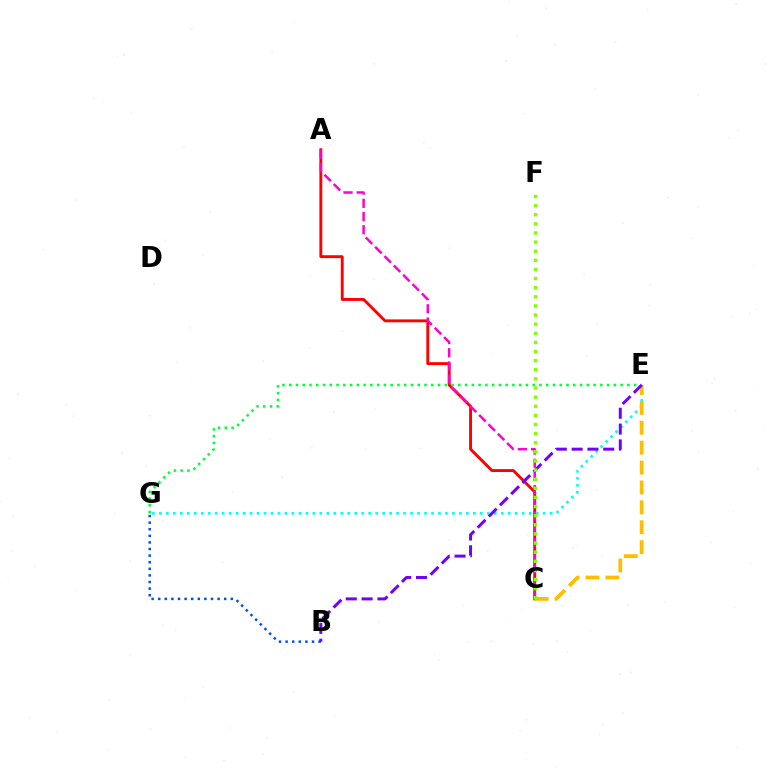{('B', 'G'): [{'color': '#004bff', 'line_style': 'dotted', 'thickness': 1.79}], ('A', 'C'): [{'color': '#ff0000', 'line_style': 'solid', 'thickness': 2.08}, {'color': '#ff00cf', 'line_style': 'dashed', 'thickness': 1.79}], ('E', 'G'): [{'color': '#00fff6', 'line_style': 'dotted', 'thickness': 1.9}, {'color': '#00ff39', 'line_style': 'dotted', 'thickness': 1.84}], ('C', 'E'): [{'color': '#ffbd00', 'line_style': 'dashed', 'thickness': 2.7}], ('B', 'E'): [{'color': '#7200ff', 'line_style': 'dashed', 'thickness': 2.15}], ('C', 'F'): [{'color': '#84ff00', 'line_style': 'dotted', 'thickness': 2.48}]}